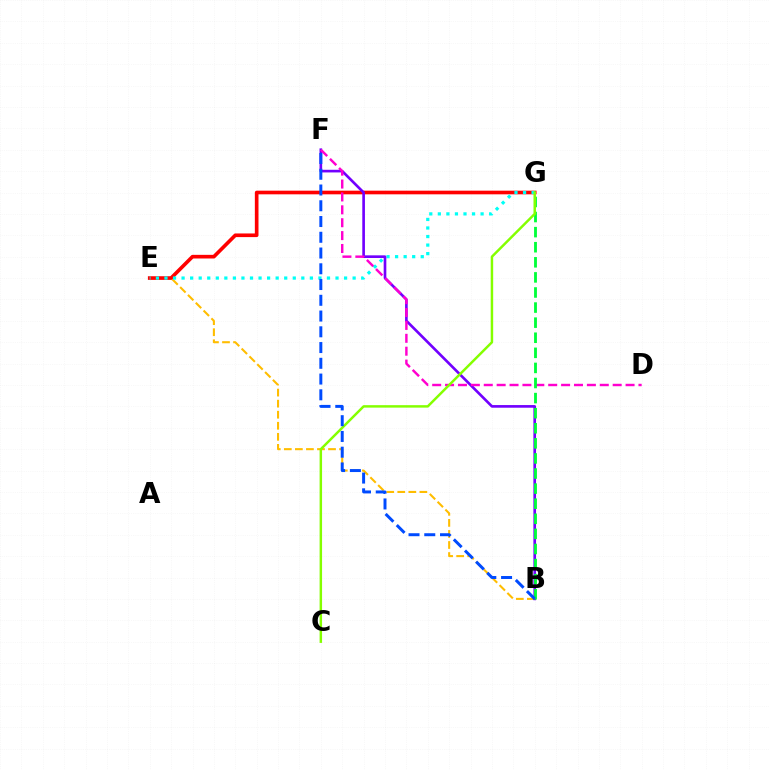{('B', 'E'): [{'color': '#ffbd00', 'line_style': 'dashed', 'thickness': 1.5}], ('E', 'G'): [{'color': '#ff0000', 'line_style': 'solid', 'thickness': 2.63}, {'color': '#00fff6', 'line_style': 'dotted', 'thickness': 2.32}], ('B', 'F'): [{'color': '#7200ff', 'line_style': 'solid', 'thickness': 1.91}, {'color': '#004bff', 'line_style': 'dashed', 'thickness': 2.14}], ('D', 'F'): [{'color': '#ff00cf', 'line_style': 'dashed', 'thickness': 1.75}], ('B', 'G'): [{'color': '#00ff39', 'line_style': 'dashed', 'thickness': 2.05}], ('C', 'G'): [{'color': '#84ff00', 'line_style': 'solid', 'thickness': 1.78}]}